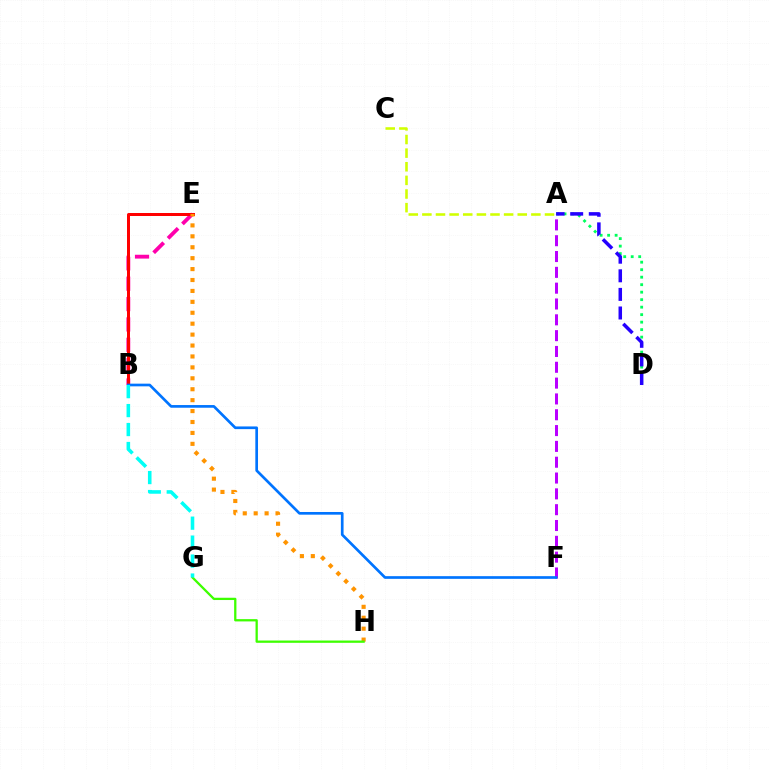{('B', 'E'): [{'color': '#ff00ac', 'line_style': 'dashed', 'thickness': 2.77}, {'color': '#ff0000', 'line_style': 'solid', 'thickness': 2.16}], ('A', 'F'): [{'color': '#b900ff', 'line_style': 'dashed', 'thickness': 2.15}], ('A', 'D'): [{'color': '#00ff5c', 'line_style': 'dotted', 'thickness': 2.04}, {'color': '#2500ff', 'line_style': 'dashed', 'thickness': 2.53}], ('A', 'C'): [{'color': '#d1ff00', 'line_style': 'dashed', 'thickness': 1.85}], ('B', 'F'): [{'color': '#0074ff', 'line_style': 'solid', 'thickness': 1.93}], ('E', 'H'): [{'color': '#ff9400', 'line_style': 'dotted', 'thickness': 2.97}], ('G', 'H'): [{'color': '#3dff00', 'line_style': 'solid', 'thickness': 1.64}], ('B', 'G'): [{'color': '#00fff6', 'line_style': 'dashed', 'thickness': 2.58}]}